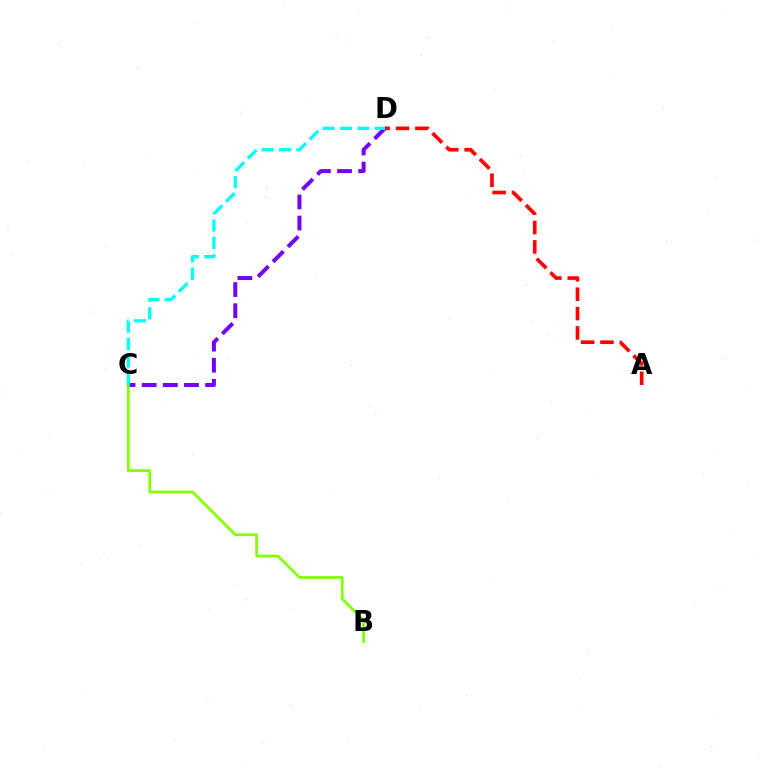{('A', 'D'): [{'color': '#ff0000', 'line_style': 'dashed', 'thickness': 2.63}], ('C', 'D'): [{'color': '#7200ff', 'line_style': 'dashed', 'thickness': 2.87}, {'color': '#00fff6', 'line_style': 'dashed', 'thickness': 2.37}], ('B', 'C'): [{'color': '#84ff00', 'line_style': 'solid', 'thickness': 1.97}]}